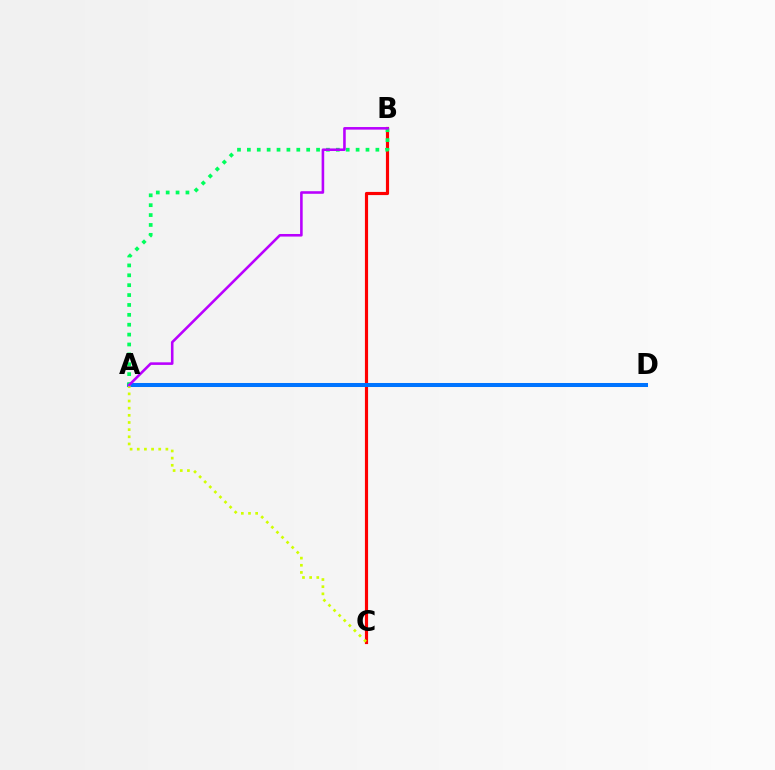{('B', 'C'): [{'color': '#ff0000', 'line_style': 'solid', 'thickness': 2.27}], ('A', 'D'): [{'color': '#0074ff', 'line_style': 'solid', 'thickness': 2.9}], ('A', 'B'): [{'color': '#00ff5c', 'line_style': 'dotted', 'thickness': 2.69}, {'color': '#b900ff', 'line_style': 'solid', 'thickness': 1.86}], ('A', 'C'): [{'color': '#d1ff00', 'line_style': 'dotted', 'thickness': 1.94}]}